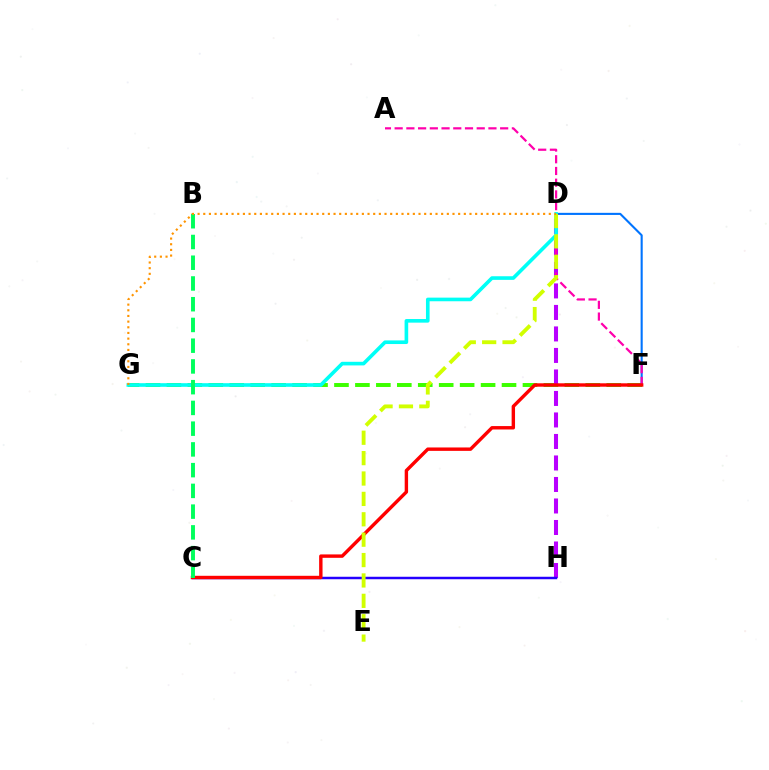{('F', 'G'): [{'color': '#3dff00', 'line_style': 'dashed', 'thickness': 2.85}], ('D', 'F'): [{'color': '#0074ff', 'line_style': 'solid', 'thickness': 1.51}], ('D', 'H'): [{'color': '#b900ff', 'line_style': 'dashed', 'thickness': 2.92}], ('C', 'H'): [{'color': '#2500ff', 'line_style': 'solid', 'thickness': 1.78}], ('A', 'F'): [{'color': '#ff00ac', 'line_style': 'dashed', 'thickness': 1.59}], ('D', 'G'): [{'color': '#00fff6', 'line_style': 'solid', 'thickness': 2.61}, {'color': '#ff9400', 'line_style': 'dotted', 'thickness': 1.54}], ('C', 'F'): [{'color': '#ff0000', 'line_style': 'solid', 'thickness': 2.45}], ('D', 'E'): [{'color': '#d1ff00', 'line_style': 'dashed', 'thickness': 2.77}], ('B', 'C'): [{'color': '#00ff5c', 'line_style': 'dashed', 'thickness': 2.82}]}